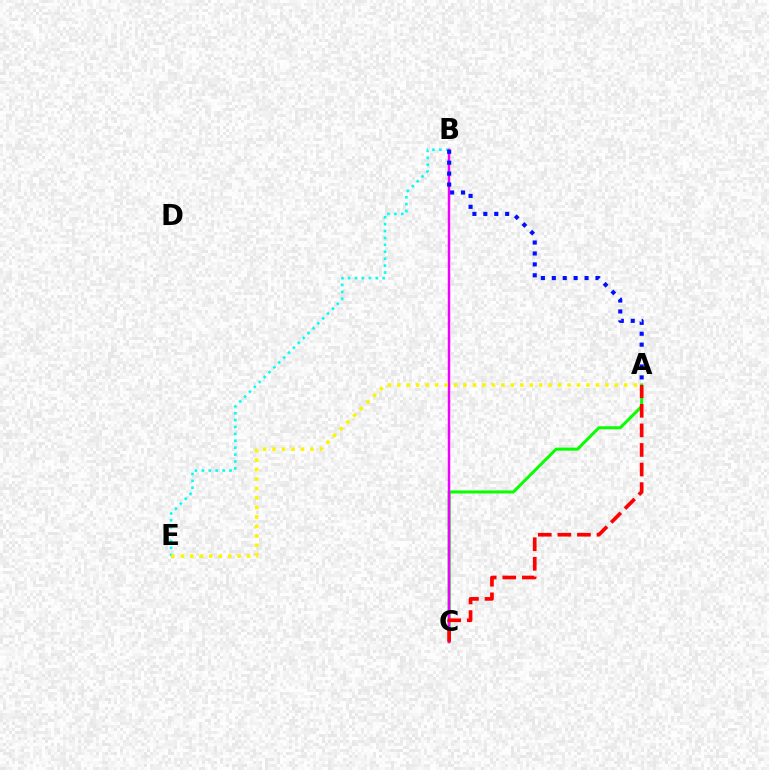{('A', 'C'): [{'color': '#08ff00', 'line_style': 'solid', 'thickness': 2.18}, {'color': '#ff0000', 'line_style': 'dashed', 'thickness': 2.66}], ('B', 'E'): [{'color': '#00fff6', 'line_style': 'dotted', 'thickness': 1.88}], ('B', 'C'): [{'color': '#ee00ff', 'line_style': 'solid', 'thickness': 1.77}], ('A', 'E'): [{'color': '#fcf500', 'line_style': 'dotted', 'thickness': 2.57}], ('A', 'B'): [{'color': '#0010ff', 'line_style': 'dotted', 'thickness': 2.97}]}